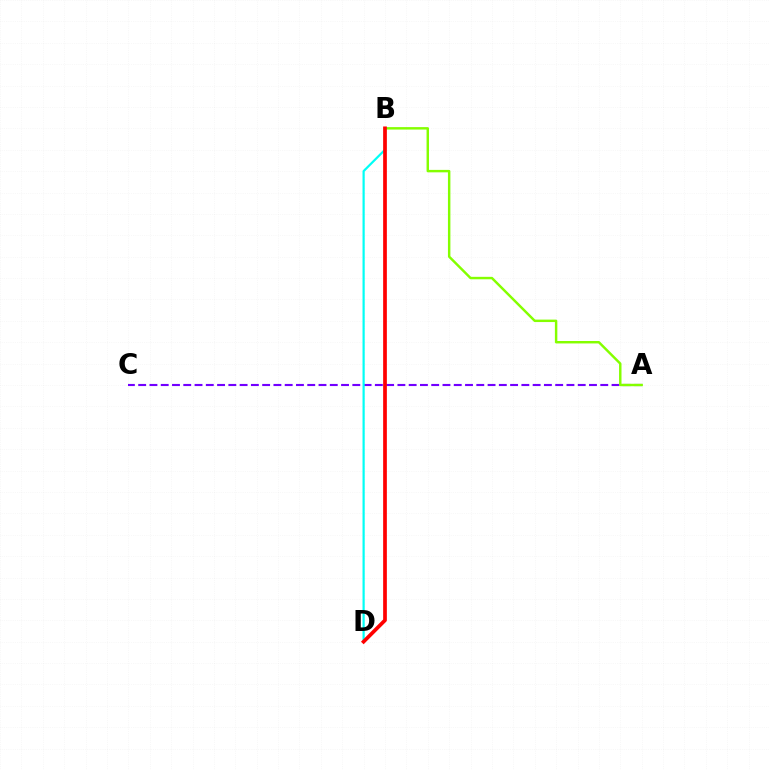{('A', 'C'): [{'color': '#7200ff', 'line_style': 'dashed', 'thickness': 1.53}], ('B', 'D'): [{'color': '#00fff6', 'line_style': 'solid', 'thickness': 1.58}, {'color': '#ff0000', 'line_style': 'solid', 'thickness': 2.67}], ('A', 'B'): [{'color': '#84ff00', 'line_style': 'solid', 'thickness': 1.76}]}